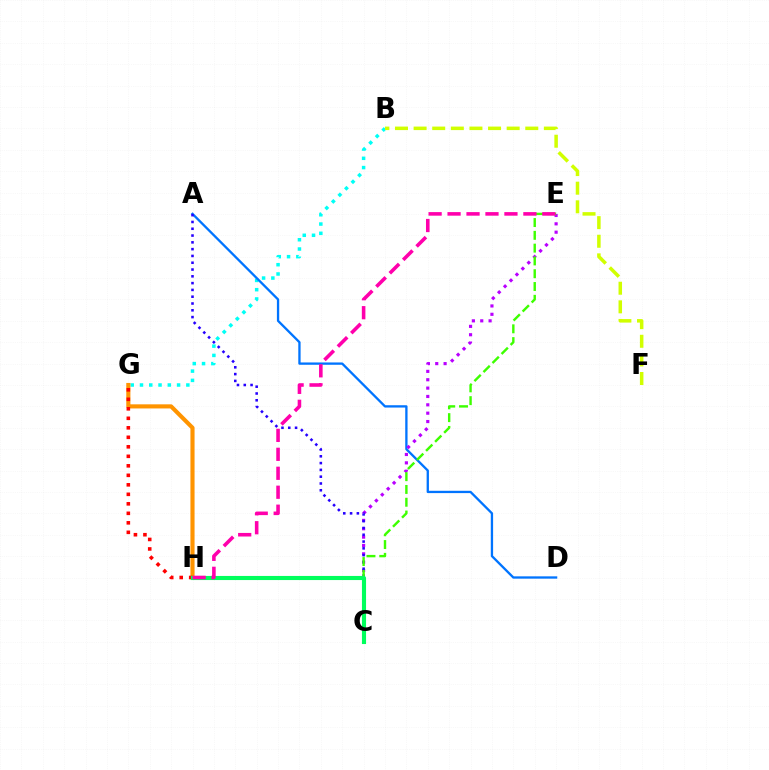{('B', 'G'): [{'color': '#00fff6', 'line_style': 'dotted', 'thickness': 2.52}], ('A', 'D'): [{'color': '#0074ff', 'line_style': 'solid', 'thickness': 1.67}], ('G', 'H'): [{'color': '#ff9400', 'line_style': 'solid', 'thickness': 2.97}, {'color': '#ff0000', 'line_style': 'dotted', 'thickness': 2.58}], ('B', 'F'): [{'color': '#d1ff00', 'line_style': 'dashed', 'thickness': 2.53}], ('C', 'E'): [{'color': '#b900ff', 'line_style': 'dotted', 'thickness': 2.27}, {'color': '#3dff00', 'line_style': 'dashed', 'thickness': 1.74}], ('A', 'C'): [{'color': '#2500ff', 'line_style': 'dotted', 'thickness': 1.85}], ('C', 'H'): [{'color': '#00ff5c', 'line_style': 'solid', 'thickness': 2.96}], ('E', 'H'): [{'color': '#ff00ac', 'line_style': 'dashed', 'thickness': 2.58}]}